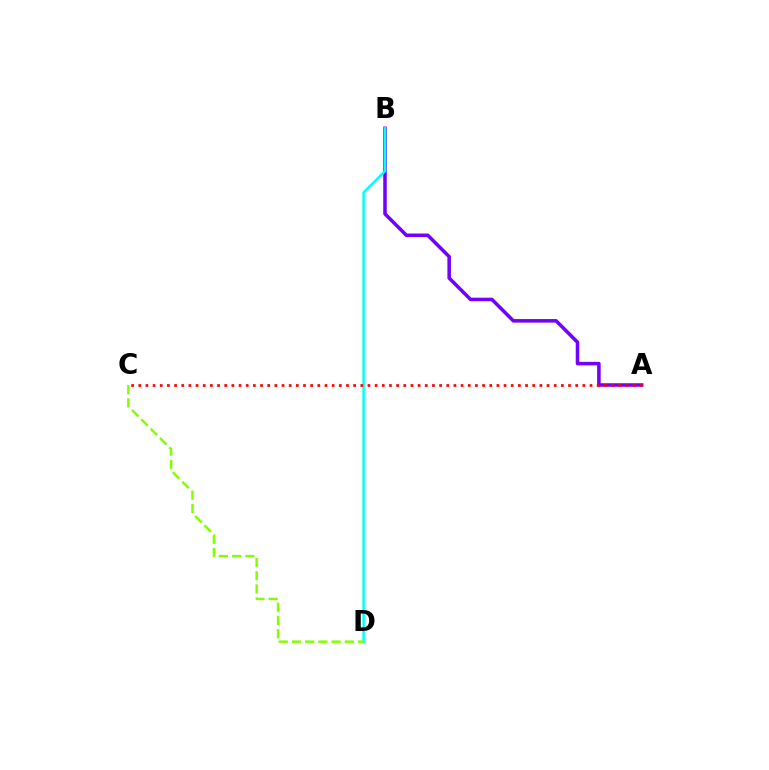{('A', 'B'): [{'color': '#7200ff', 'line_style': 'solid', 'thickness': 2.54}], ('B', 'D'): [{'color': '#00fff6', 'line_style': 'solid', 'thickness': 1.79}], ('C', 'D'): [{'color': '#84ff00', 'line_style': 'dashed', 'thickness': 1.8}], ('A', 'C'): [{'color': '#ff0000', 'line_style': 'dotted', 'thickness': 1.95}]}